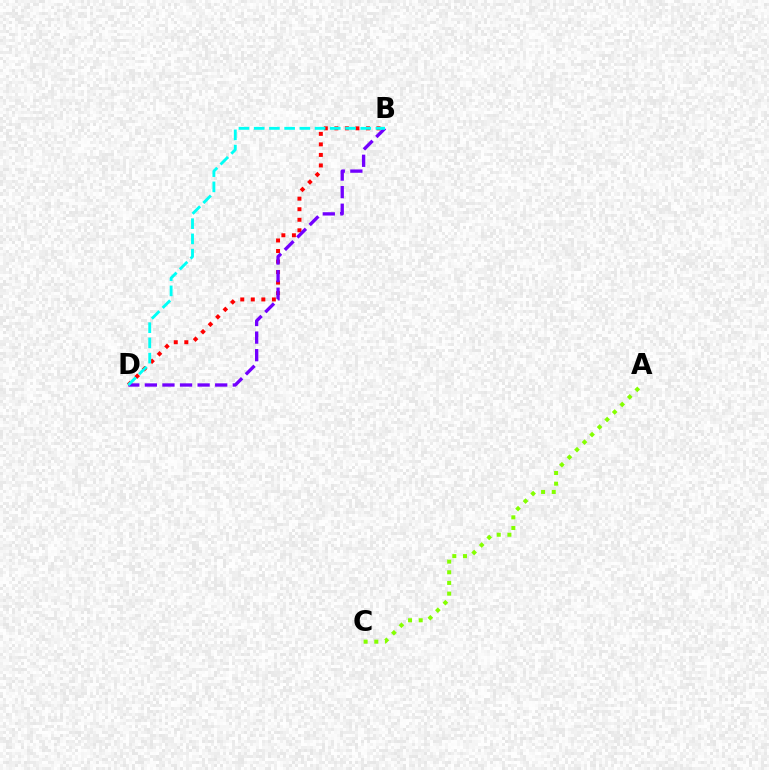{('A', 'C'): [{'color': '#84ff00', 'line_style': 'dotted', 'thickness': 2.9}], ('B', 'D'): [{'color': '#ff0000', 'line_style': 'dotted', 'thickness': 2.86}, {'color': '#7200ff', 'line_style': 'dashed', 'thickness': 2.39}, {'color': '#00fff6', 'line_style': 'dashed', 'thickness': 2.07}]}